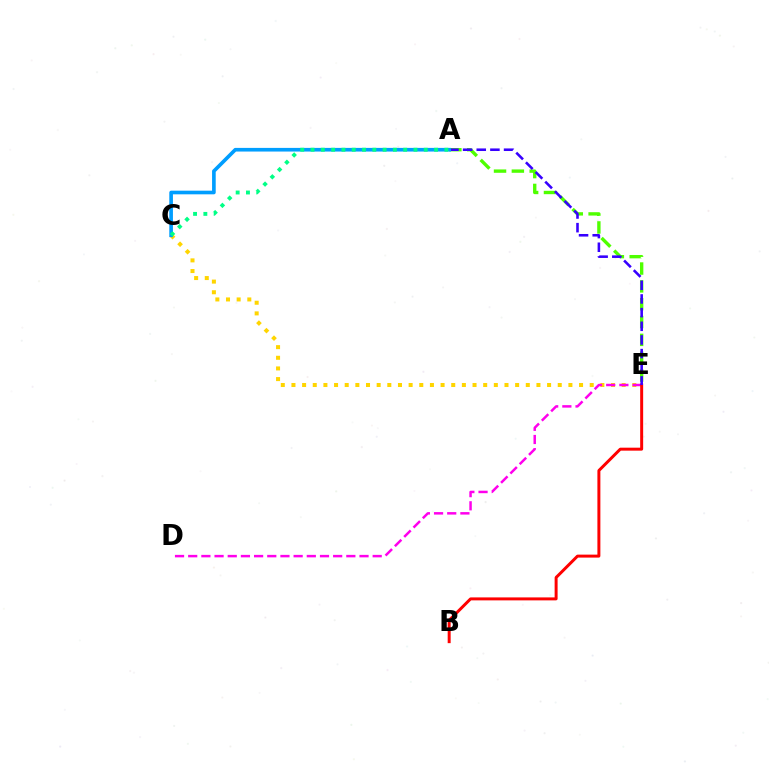{('C', 'E'): [{'color': '#ffd500', 'line_style': 'dotted', 'thickness': 2.89}], ('A', 'E'): [{'color': '#4fff00', 'line_style': 'dashed', 'thickness': 2.42}, {'color': '#3700ff', 'line_style': 'dashed', 'thickness': 1.86}], ('D', 'E'): [{'color': '#ff00ed', 'line_style': 'dashed', 'thickness': 1.79}], ('B', 'E'): [{'color': '#ff0000', 'line_style': 'solid', 'thickness': 2.14}], ('A', 'C'): [{'color': '#009eff', 'line_style': 'solid', 'thickness': 2.63}, {'color': '#00ff86', 'line_style': 'dotted', 'thickness': 2.8}]}